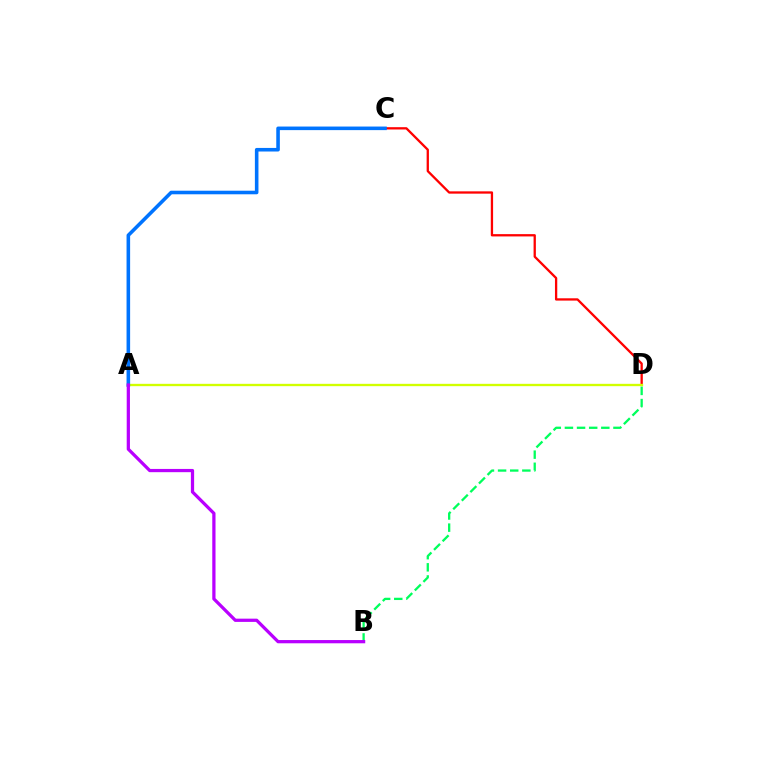{('C', 'D'): [{'color': '#ff0000', 'line_style': 'solid', 'thickness': 1.66}], ('A', 'D'): [{'color': '#d1ff00', 'line_style': 'solid', 'thickness': 1.69}], ('A', 'C'): [{'color': '#0074ff', 'line_style': 'solid', 'thickness': 2.57}], ('B', 'D'): [{'color': '#00ff5c', 'line_style': 'dashed', 'thickness': 1.65}], ('A', 'B'): [{'color': '#b900ff', 'line_style': 'solid', 'thickness': 2.33}]}